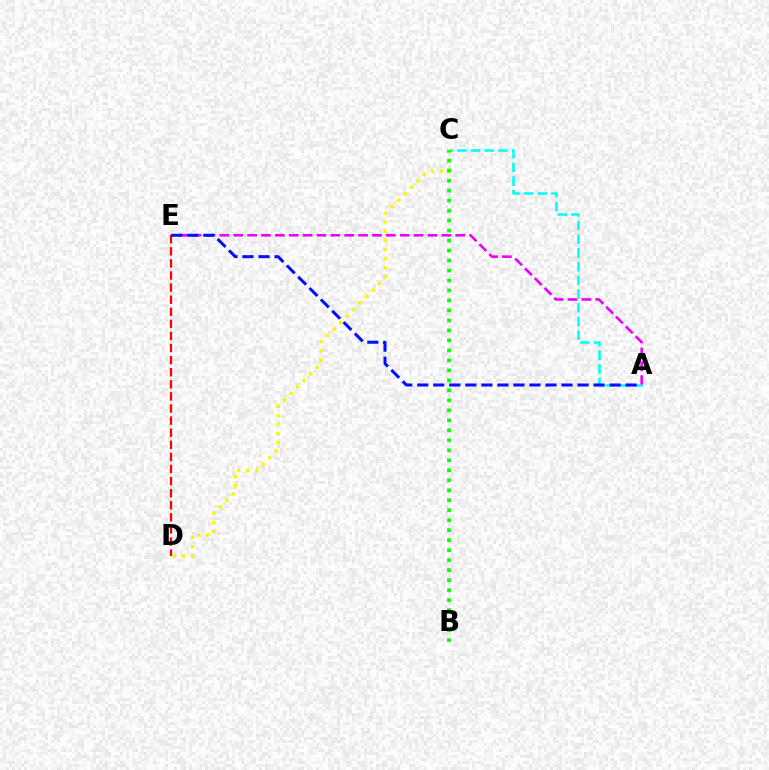{('A', 'E'): [{'color': '#ee00ff', 'line_style': 'dashed', 'thickness': 1.89}, {'color': '#0010ff', 'line_style': 'dashed', 'thickness': 2.18}], ('D', 'E'): [{'color': '#ff0000', 'line_style': 'dashed', 'thickness': 1.64}], ('A', 'C'): [{'color': '#00fff6', 'line_style': 'dashed', 'thickness': 1.86}], ('C', 'D'): [{'color': '#fcf500', 'line_style': 'dotted', 'thickness': 2.48}], ('B', 'C'): [{'color': '#08ff00', 'line_style': 'dotted', 'thickness': 2.71}]}